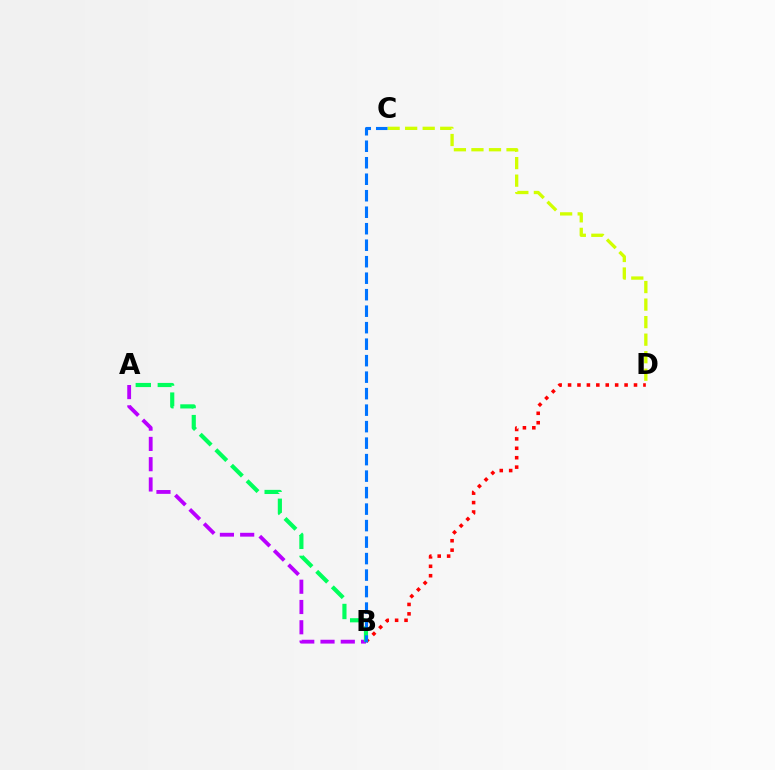{('C', 'D'): [{'color': '#d1ff00', 'line_style': 'dashed', 'thickness': 2.38}], ('B', 'D'): [{'color': '#ff0000', 'line_style': 'dotted', 'thickness': 2.56}], ('A', 'B'): [{'color': '#b900ff', 'line_style': 'dashed', 'thickness': 2.75}, {'color': '#00ff5c', 'line_style': 'dashed', 'thickness': 2.99}], ('B', 'C'): [{'color': '#0074ff', 'line_style': 'dashed', 'thickness': 2.24}]}